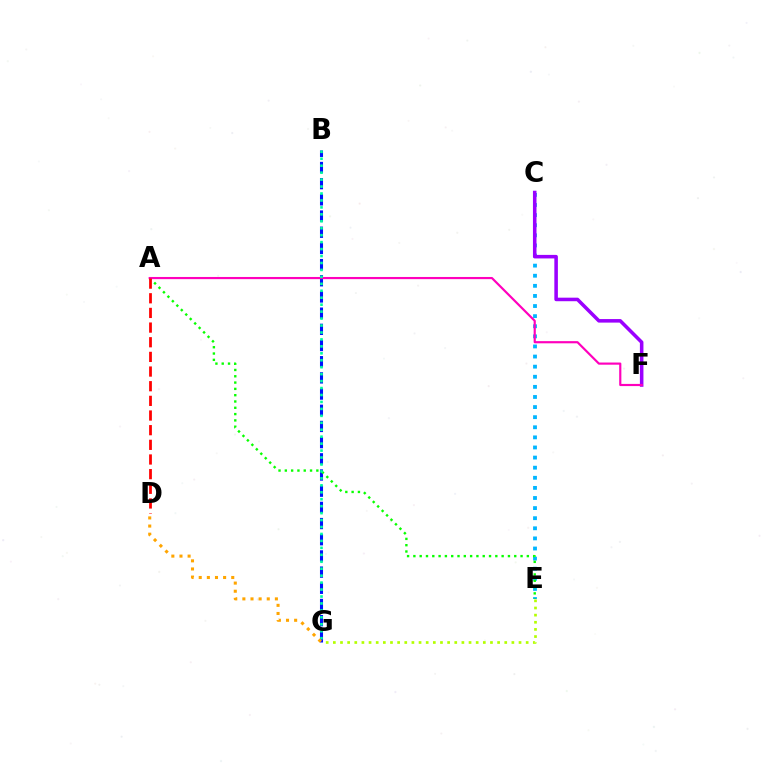{('C', 'E'): [{'color': '#00b5ff', 'line_style': 'dotted', 'thickness': 2.74}], ('B', 'G'): [{'color': '#0010ff', 'line_style': 'dashed', 'thickness': 2.2}, {'color': '#00ff9d', 'line_style': 'dotted', 'thickness': 1.89}], ('A', 'E'): [{'color': '#08ff00', 'line_style': 'dotted', 'thickness': 1.71}], ('C', 'F'): [{'color': '#9b00ff', 'line_style': 'solid', 'thickness': 2.55}], ('A', 'F'): [{'color': '#ff00bd', 'line_style': 'solid', 'thickness': 1.56}], ('A', 'D'): [{'color': '#ff0000', 'line_style': 'dashed', 'thickness': 1.99}], ('E', 'G'): [{'color': '#b3ff00', 'line_style': 'dotted', 'thickness': 1.94}], ('D', 'G'): [{'color': '#ffa500', 'line_style': 'dotted', 'thickness': 2.21}]}